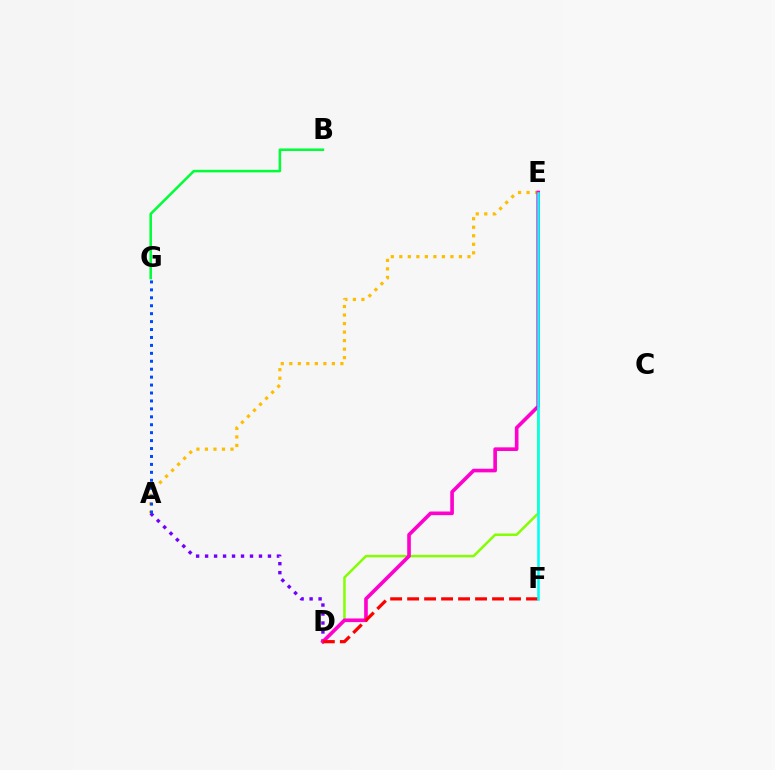{('A', 'E'): [{'color': '#ffbd00', 'line_style': 'dotted', 'thickness': 2.31}], ('D', 'E'): [{'color': '#84ff00', 'line_style': 'solid', 'thickness': 1.79}, {'color': '#ff00cf', 'line_style': 'solid', 'thickness': 2.62}], ('A', 'D'): [{'color': '#7200ff', 'line_style': 'dotted', 'thickness': 2.44}], ('D', 'F'): [{'color': '#ff0000', 'line_style': 'dashed', 'thickness': 2.31}], ('E', 'F'): [{'color': '#00fff6', 'line_style': 'solid', 'thickness': 1.85}], ('A', 'G'): [{'color': '#004bff', 'line_style': 'dotted', 'thickness': 2.16}], ('B', 'G'): [{'color': '#00ff39', 'line_style': 'solid', 'thickness': 1.83}]}